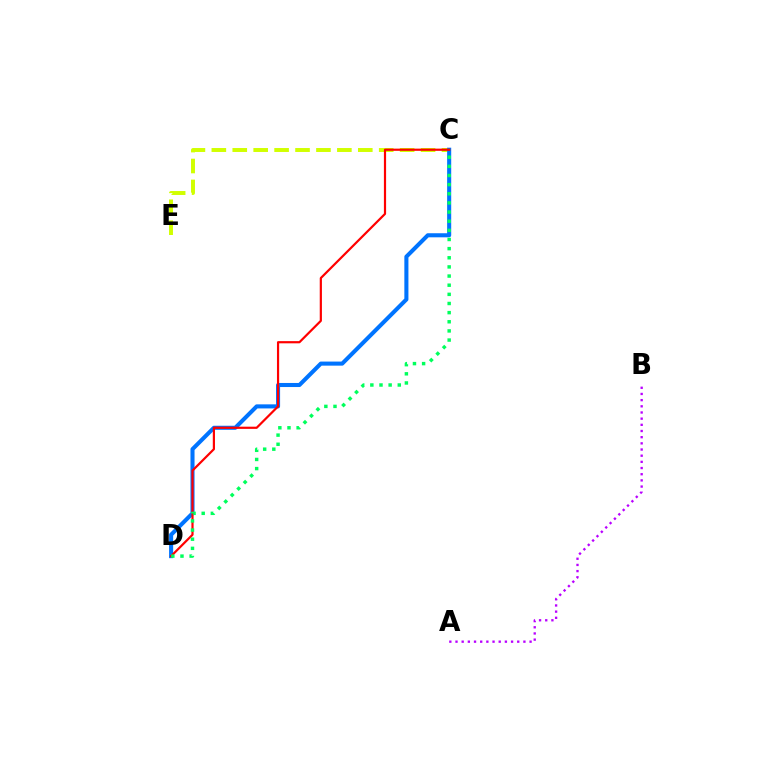{('A', 'B'): [{'color': '#b900ff', 'line_style': 'dotted', 'thickness': 1.68}], ('C', 'E'): [{'color': '#d1ff00', 'line_style': 'dashed', 'thickness': 2.84}], ('C', 'D'): [{'color': '#0074ff', 'line_style': 'solid', 'thickness': 2.93}, {'color': '#ff0000', 'line_style': 'solid', 'thickness': 1.58}, {'color': '#00ff5c', 'line_style': 'dotted', 'thickness': 2.48}]}